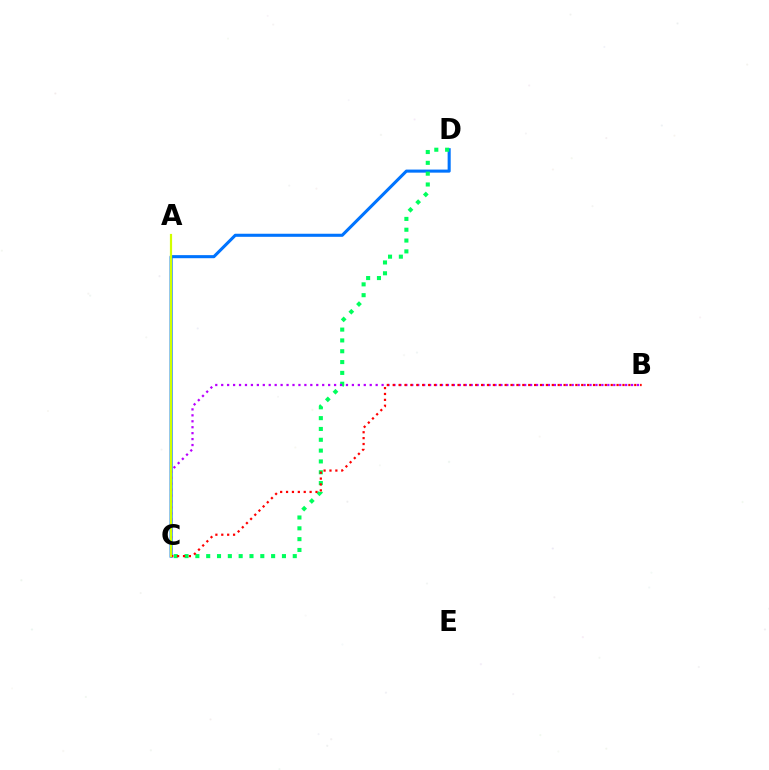{('C', 'D'): [{'color': '#0074ff', 'line_style': 'solid', 'thickness': 2.21}, {'color': '#00ff5c', 'line_style': 'dotted', 'thickness': 2.94}], ('B', 'C'): [{'color': '#b900ff', 'line_style': 'dotted', 'thickness': 1.61}, {'color': '#ff0000', 'line_style': 'dotted', 'thickness': 1.6}], ('A', 'C'): [{'color': '#d1ff00', 'line_style': 'solid', 'thickness': 1.57}]}